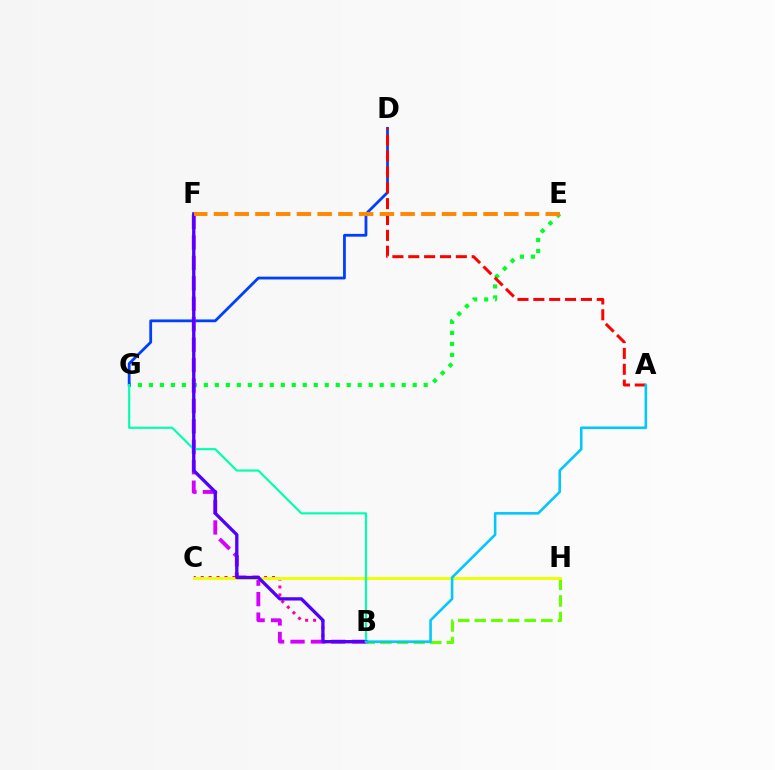{('E', 'G'): [{'color': '#00ff27', 'line_style': 'dotted', 'thickness': 2.99}], ('D', 'G'): [{'color': '#003fff', 'line_style': 'solid', 'thickness': 2.01}], ('B', 'H'): [{'color': '#66ff00', 'line_style': 'dashed', 'thickness': 2.26}], ('B', 'F'): [{'color': '#d600ff', 'line_style': 'dashed', 'thickness': 2.78}, {'color': '#4f00ff', 'line_style': 'solid', 'thickness': 2.37}], ('B', 'C'): [{'color': '#ff00a0', 'line_style': 'dotted', 'thickness': 2.15}], ('C', 'H'): [{'color': '#eeff00', 'line_style': 'solid', 'thickness': 2.09}], ('B', 'G'): [{'color': '#00ffaf', 'line_style': 'solid', 'thickness': 1.54}], ('A', 'D'): [{'color': '#ff0000', 'line_style': 'dashed', 'thickness': 2.15}], ('E', 'F'): [{'color': '#ff8800', 'line_style': 'dashed', 'thickness': 2.82}], ('A', 'B'): [{'color': '#00c7ff', 'line_style': 'solid', 'thickness': 1.85}]}